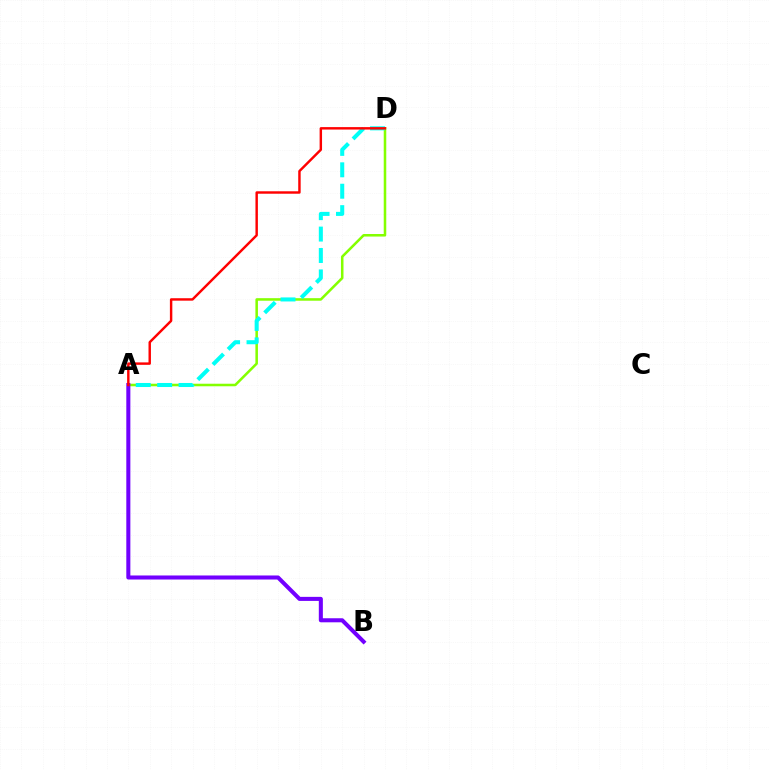{('A', 'D'): [{'color': '#84ff00', 'line_style': 'solid', 'thickness': 1.83}, {'color': '#00fff6', 'line_style': 'dashed', 'thickness': 2.91}, {'color': '#ff0000', 'line_style': 'solid', 'thickness': 1.75}], ('A', 'B'): [{'color': '#7200ff', 'line_style': 'solid', 'thickness': 2.92}]}